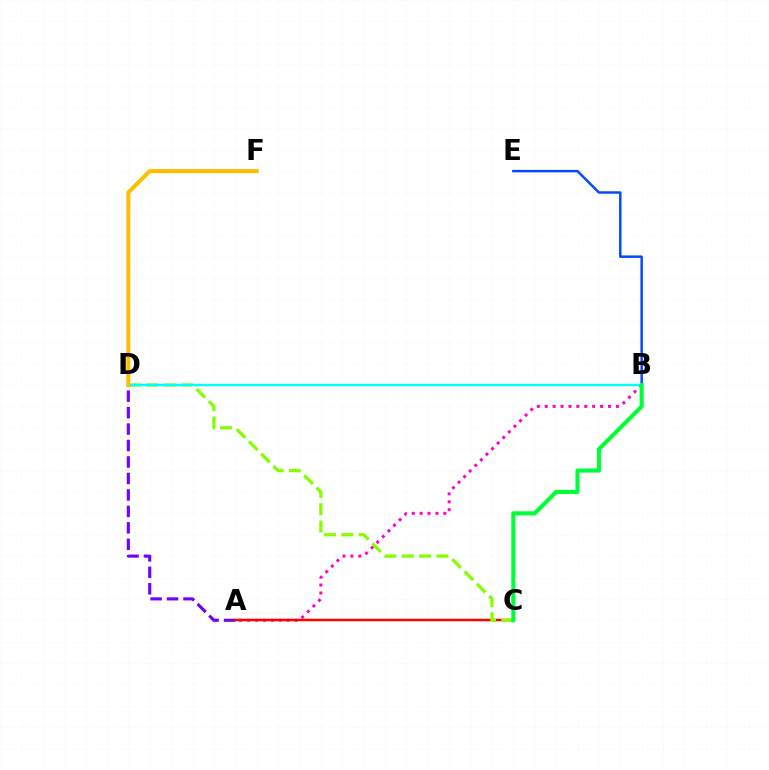{('A', 'D'): [{'color': '#7200ff', 'line_style': 'dashed', 'thickness': 2.24}], ('A', 'B'): [{'color': '#ff00cf', 'line_style': 'dotted', 'thickness': 2.15}], ('A', 'C'): [{'color': '#ff0000', 'line_style': 'solid', 'thickness': 1.79}], ('C', 'D'): [{'color': '#84ff00', 'line_style': 'dashed', 'thickness': 2.35}], ('B', 'D'): [{'color': '#00fff6', 'line_style': 'solid', 'thickness': 1.72}], ('B', 'E'): [{'color': '#004bff', 'line_style': 'solid', 'thickness': 1.77}], ('B', 'C'): [{'color': '#00ff39', 'line_style': 'solid', 'thickness': 2.96}], ('D', 'F'): [{'color': '#ffbd00', 'line_style': 'solid', 'thickness': 2.9}]}